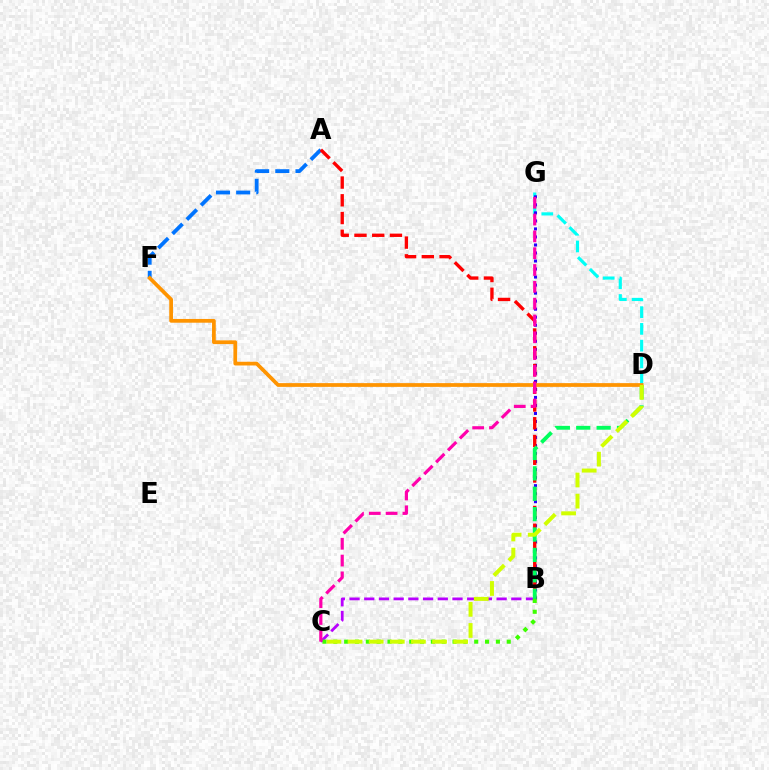{('D', 'G'): [{'color': '#00fff6', 'line_style': 'dashed', 'thickness': 2.28}], ('B', 'G'): [{'color': '#2500ff', 'line_style': 'dotted', 'thickness': 2.18}], ('A', 'F'): [{'color': '#0074ff', 'line_style': 'dashed', 'thickness': 2.74}], ('A', 'B'): [{'color': '#ff0000', 'line_style': 'dashed', 'thickness': 2.41}], ('B', 'C'): [{'color': '#b900ff', 'line_style': 'dashed', 'thickness': 2.0}, {'color': '#3dff00', 'line_style': 'dotted', 'thickness': 2.94}], ('B', 'D'): [{'color': '#00ff5c', 'line_style': 'dashed', 'thickness': 2.77}], ('D', 'F'): [{'color': '#ff9400', 'line_style': 'solid', 'thickness': 2.69}], ('C', 'D'): [{'color': '#d1ff00', 'line_style': 'dashed', 'thickness': 2.87}], ('C', 'G'): [{'color': '#ff00ac', 'line_style': 'dashed', 'thickness': 2.28}]}